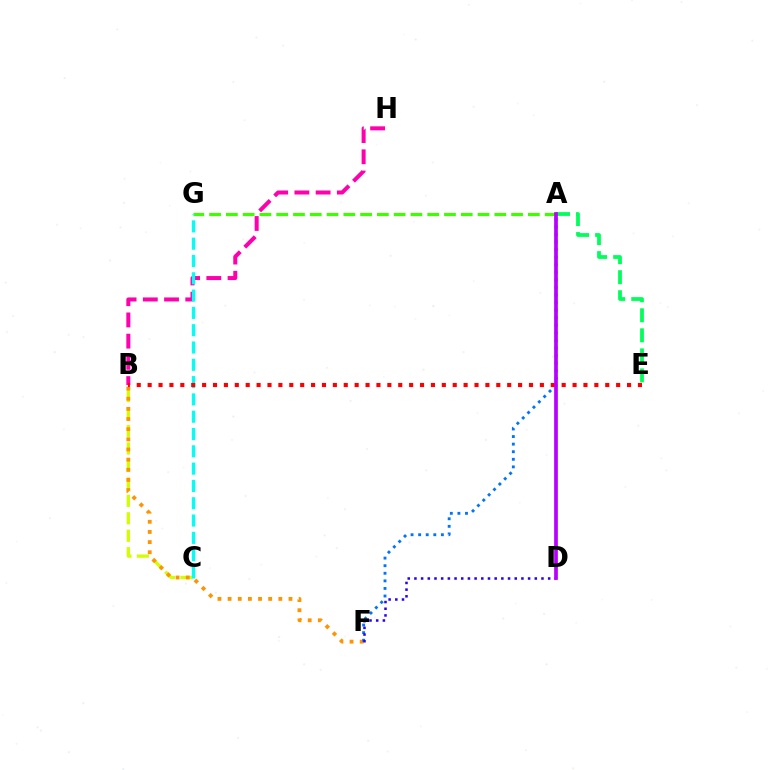{('A', 'G'): [{'color': '#3dff00', 'line_style': 'dashed', 'thickness': 2.28}], ('A', 'E'): [{'color': '#00ff5c', 'line_style': 'dashed', 'thickness': 2.72}], ('B', 'C'): [{'color': '#d1ff00', 'line_style': 'dashed', 'thickness': 2.37}], ('B', 'F'): [{'color': '#ff9400', 'line_style': 'dotted', 'thickness': 2.76}], ('A', 'F'): [{'color': '#0074ff', 'line_style': 'dotted', 'thickness': 2.06}], ('B', 'H'): [{'color': '#ff00ac', 'line_style': 'dashed', 'thickness': 2.88}], ('C', 'G'): [{'color': '#00fff6', 'line_style': 'dashed', 'thickness': 2.35}], ('B', 'E'): [{'color': '#ff0000', 'line_style': 'dotted', 'thickness': 2.96}], ('D', 'F'): [{'color': '#2500ff', 'line_style': 'dotted', 'thickness': 1.82}], ('A', 'D'): [{'color': '#b900ff', 'line_style': 'solid', 'thickness': 2.67}]}